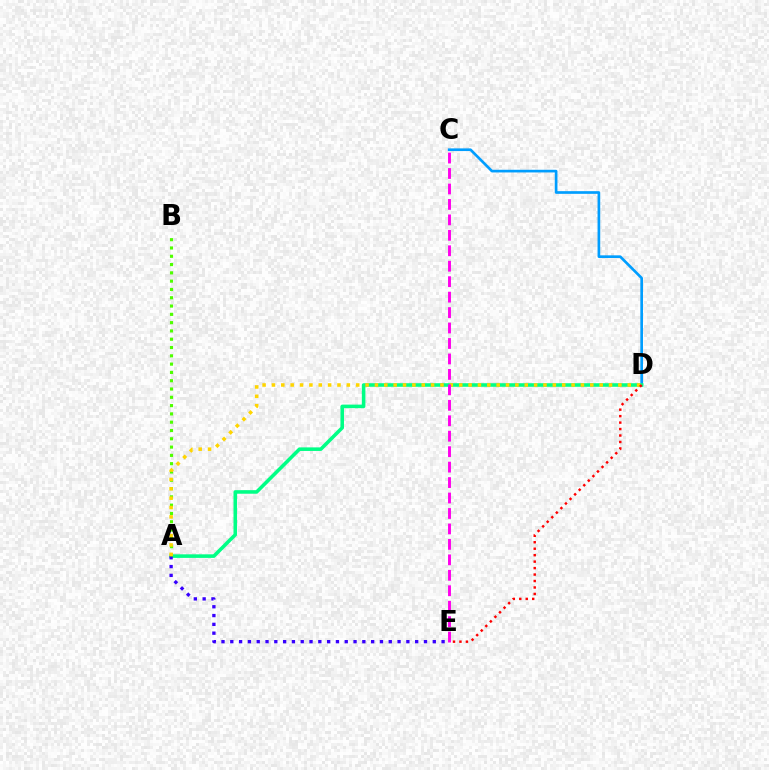{('C', 'D'): [{'color': '#009eff', 'line_style': 'solid', 'thickness': 1.92}], ('A', 'D'): [{'color': '#00ff86', 'line_style': 'solid', 'thickness': 2.56}, {'color': '#ffd500', 'line_style': 'dotted', 'thickness': 2.54}], ('A', 'E'): [{'color': '#3700ff', 'line_style': 'dotted', 'thickness': 2.39}], ('A', 'B'): [{'color': '#4fff00', 'line_style': 'dotted', 'thickness': 2.25}], ('C', 'E'): [{'color': '#ff00ed', 'line_style': 'dashed', 'thickness': 2.1}], ('D', 'E'): [{'color': '#ff0000', 'line_style': 'dotted', 'thickness': 1.76}]}